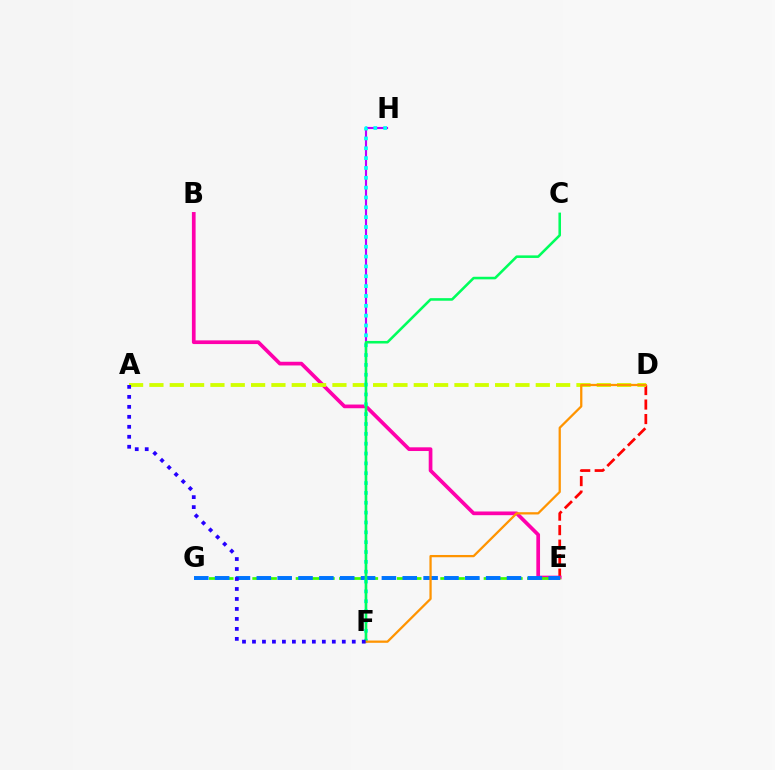{('D', 'E'): [{'color': '#ff0000', 'line_style': 'dashed', 'thickness': 1.97}], ('B', 'E'): [{'color': '#ff00ac', 'line_style': 'solid', 'thickness': 2.66}], ('E', 'G'): [{'color': '#3dff00', 'line_style': 'dashed', 'thickness': 1.96}, {'color': '#0074ff', 'line_style': 'dashed', 'thickness': 2.83}], ('A', 'D'): [{'color': '#d1ff00', 'line_style': 'dashed', 'thickness': 2.76}], ('F', 'H'): [{'color': '#b900ff', 'line_style': 'solid', 'thickness': 1.54}, {'color': '#00fff6', 'line_style': 'dotted', 'thickness': 2.68}], ('C', 'F'): [{'color': '#00ff5c', 'line_style': 'solid', 'thickness': 1.85}], ('D', 'F'): [{'color': '#ff9400', 'line_style': 'solid', 'thickness': 1.63}], ('A', 'F'): [{'color': '#2500ff', 'line_style': 'dotted', 'thickness': 2.71}]}